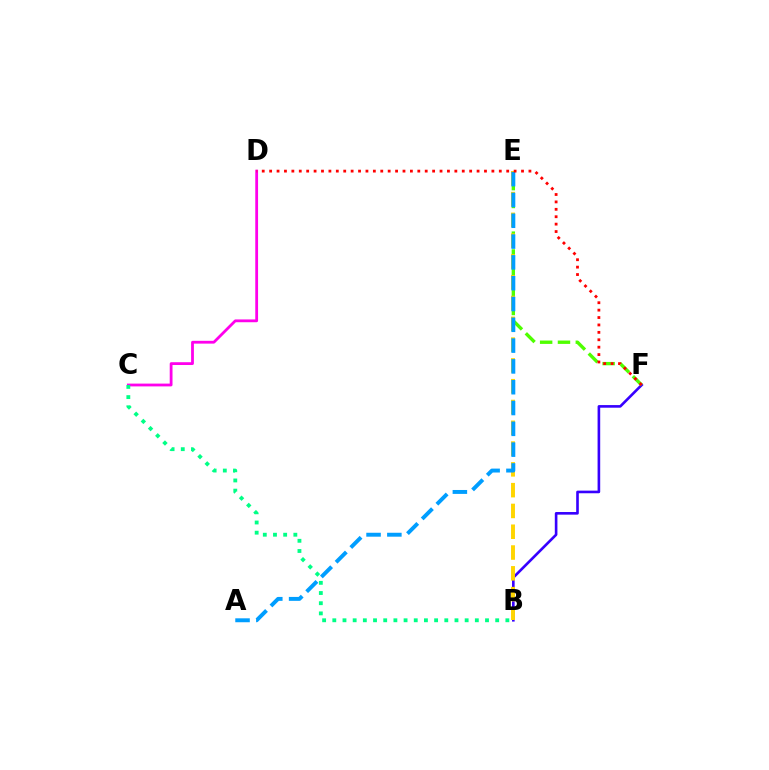{('B', 'F'): [{'color': '#3700ff', 'line_style': 'solid', 'thickness': 1.89}], ('C', 'D'): [{'color': '#ff00ed', 'line_style': 'solid', 'thickness': 2.01}], ('E', 'F'): [{'color': '#4fff00', 'line_style': 'dashed', 'thickness': 2.42}], ('B', 'E'): [{'color': '#ffd500', 'line_style': 'dashed', 'thickness': 2.82}], ('B', 'C'): [{'color': '#00ff86', 'line_style': 'dotted', 'thickness': 2.77}], ('A', 'E'): [{'color': '#009eff', 'line_style': 'dashed', 'thickness': 2.83}], ('D', 'F'): [{'color': '#ff0000', 'line_style': 'dotted', 'thickness': 2.01}]}